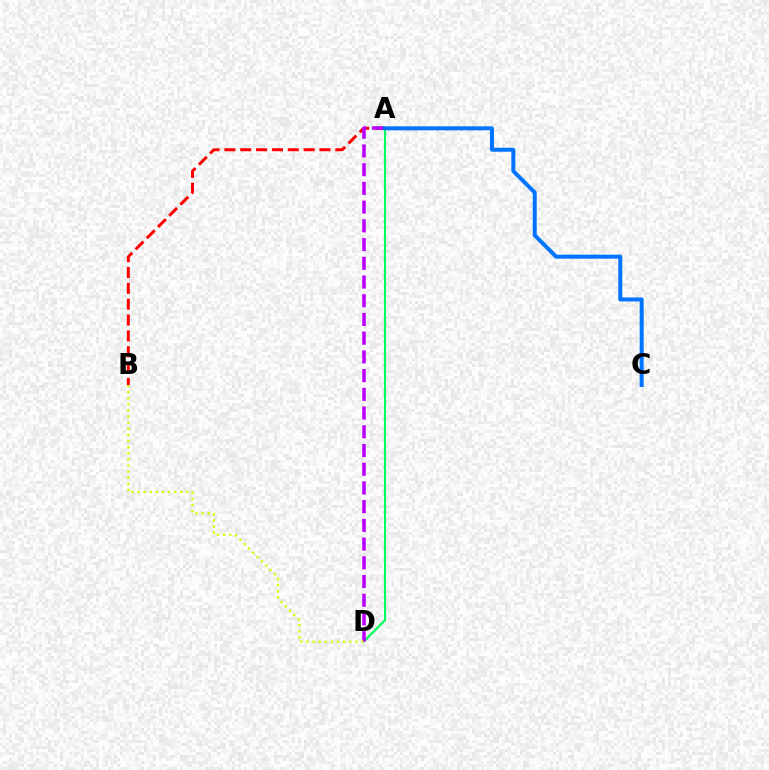{('A', 'D'): [{'color': '#00ff5c', 'line_style': 'solid', 'thickness': 1.55}, {'color': '#b900ff', 'line_style': 'dashed', 'thickness': 2.54}], ('A', 'B'): [{'color': '#ff0000', 'line_style': 'dashed', 'thickness': 2.15}], ('A', 'C'): [{'color': '#0074ff', 'line_style': 'solid', 'thickness': 2.88}], ('B', 'D'): [{'color': '#d1ff00', 'line_style': 'dotted', 'thickness': 1.66}]}